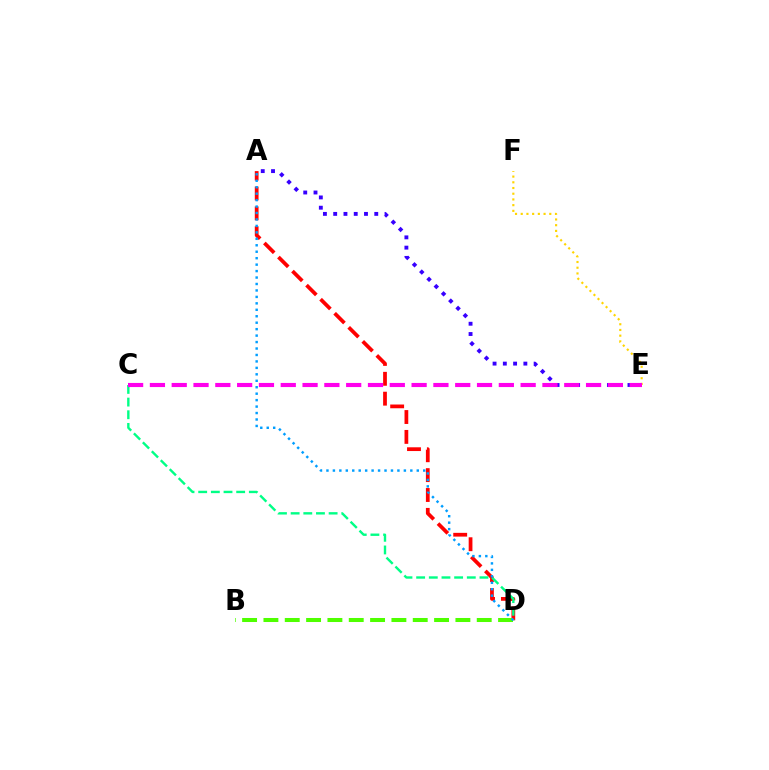{('A', 'D'): [{'color': '#ff0000', 'line_style': 'dashed', 'thickness': 2.7}, {'color': '#009eff', 'line_style': 'dotted', 'thickness': 1.75}], ('B', 'D'): [{'color': '#4fff00', 'line_style': 'dashed', 'thickness': 2.9}], ('E', 'F'): [{'color': '#ffd500', 'line_style': 'dotted', 'thickness': 1.55}], ('A', 'E'): [{'color': '#3700ff', 'line_style': 'dotted', 'thickness': 2.79}], ('C', 'D'): [{'color': '#00ff86', 'line_style': 'dashed', 'thickness': 1.72}], ('C', 'E'): [{'color': '#ff00ed', 'line_style': 'dashed', 'thickness': 2.96}]}